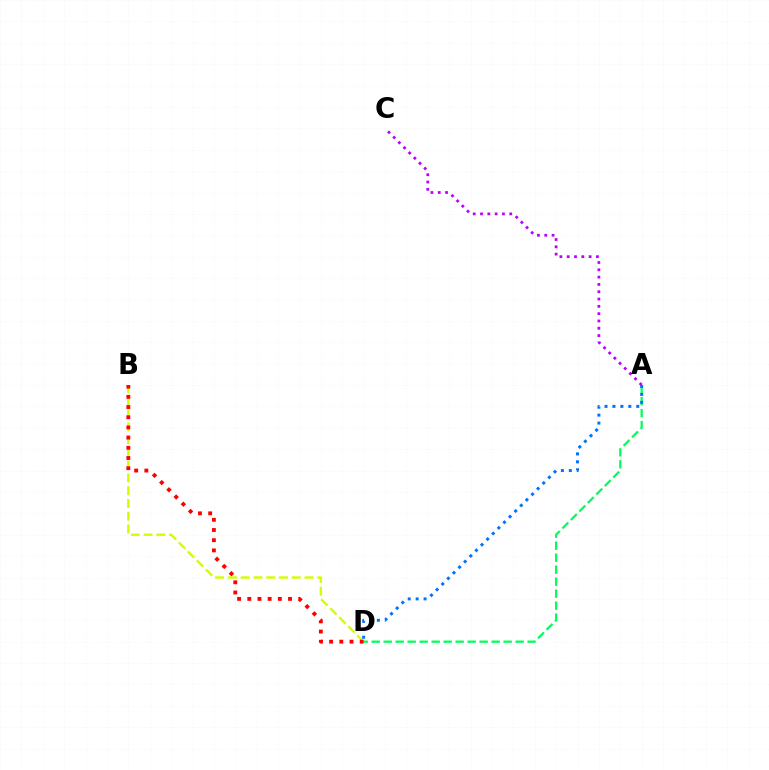{('A', 'C'): [{'color': '#b900ff', 'line_style': 'dotted', 'thickness': 1.99}], ('A', 'D'): [{'color': '#00ff5c', 'line_style': 'dashed', 'thickness': 1.63}, {'color': '#0074ff', 'line_style': 'dotted', 'thickness': 2.16}], ('B', 'D'): [{'color': '#d1ff00', 'line_style': 'dashed', 'thickness': 1.73}, {'color': '#ff0000', 'line_style': 'dotted', 'thickness': 2.77}]}